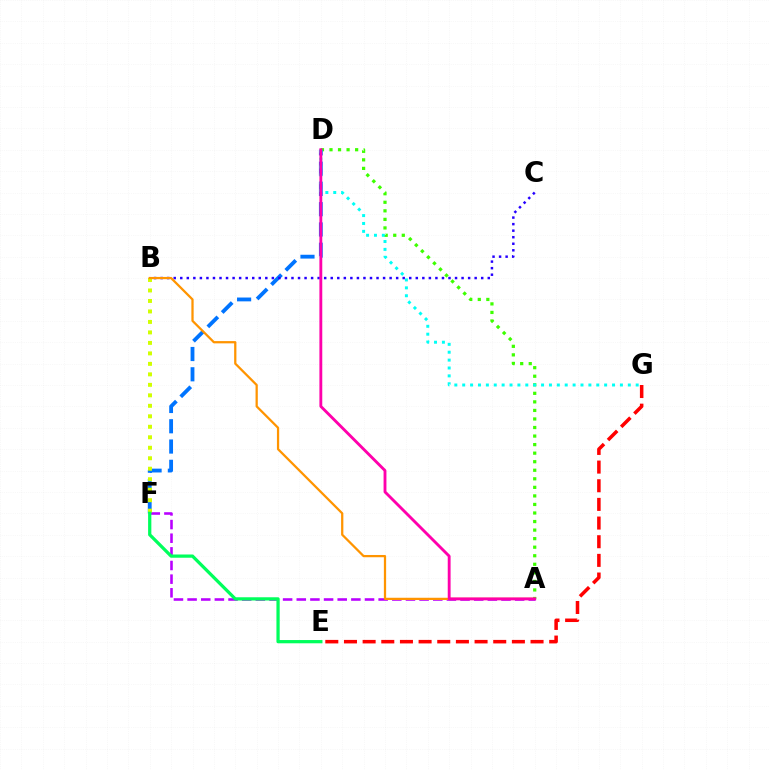{('A', 'F'): [{'color': '#b900ff', 'line_style': 'dashed', 'thickness': 1.85}], ('A', 'D'): [{'color': '#3dff00', 'line_style': 'dotted', 'thickness': 2.32}, {'color': '#ff00ac', 'line_style': 'solid', 'thickness': 2.06}], ('D', 'F'): [{'color': '#0074ff', 'line_style': 'dashed', 'thickness': 2.75}], ('B', 'C'): [{'color': '#2500ff', 'line_style': 'dotted', 'thickness': 1.78}], ('B', 'F'): [{'color': '#d1ff00', 'line_style': 'dotted', 'thickness': 2.85}], ('E', 'G'): [{'color': '#ff0000', 'line_style': 'dashed', 'thickness': 2.53}], ('D', 'G'): [{'color': '#00fff6', 'line_style': 'dotted', 'thickness': 2.14}], ('A', 'B'): [{'color': '#ff9400', 'line_style': 'solid', 'thickness': 1.62}], ('E', 'F'): [{'color': '#00ff5c', 'line_style': 'solid', 'thickness': 2.34}]}